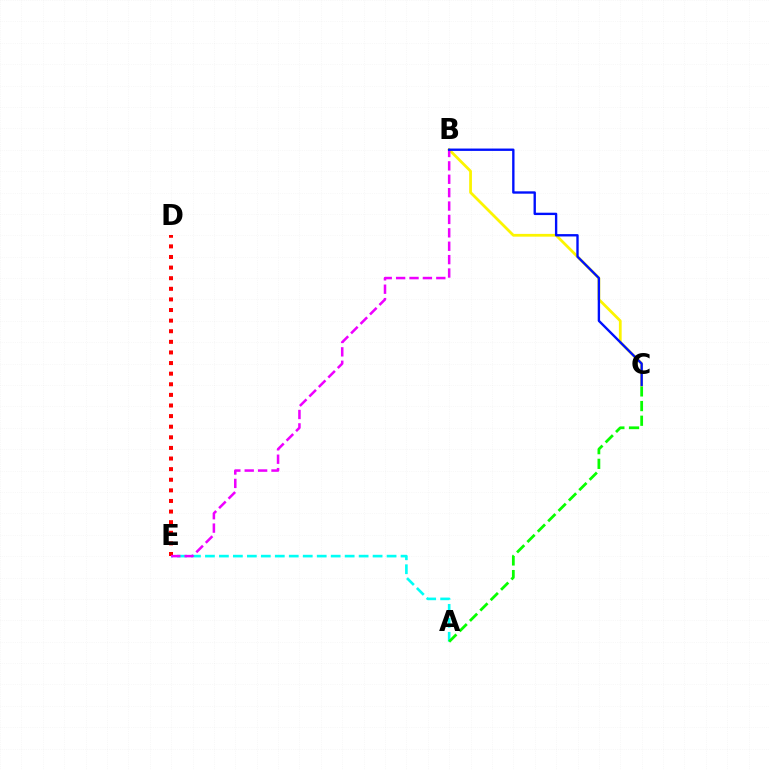{('A', 'E'): [{'color': '#00fff6', 'line_style': 'dashed', 'thickness': 1.9}], ('A', 'C'): [{'color': '#08ff00', 'line_style': 'dashed', 'thickness': 1.99}], ('B', 'C'): [{'color': '#fcf500', 'line_style': 'solid', 'thickness': 1.99}, {'color': '#0010ff', 'line_style': 'solid', 'thickness': 1.7}], ('D', 'E'): [{'color': '#ff0000', 'line_style': 'dotted', 'thickness': 2.88}], ('B', 'E'): [{'color': '#ee00ff', 'line_style': 'dashed', 'thickness': 1.82}]}